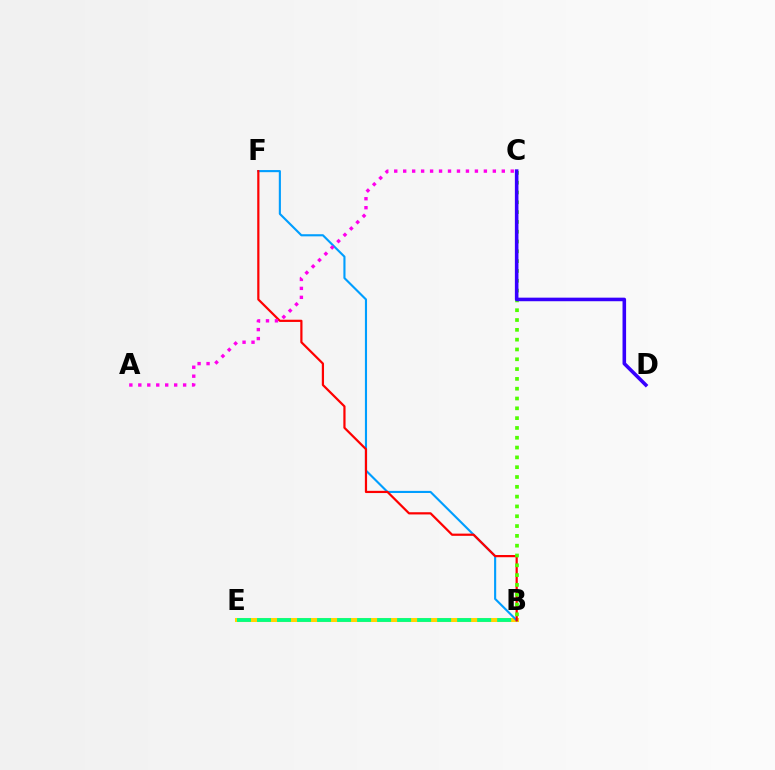{('B', 'E'): [{'color': '#ffd500', 'line_style': 'solid', 'thickness': 2.9}, {'color': '#00ff86', 'line_style': 'dashed', 'thickness': 2.72}], ('B', 'F'): [{'color': '#009eff', 'line_style': 'solid', 'thickness': 1.53}, {'color': '#ff0000', 'line_style': 'solid', 'thickness': 1.59}], ('B', 'C'): [{'color': '#4fff00', 'line_style': 'dotted', 'thickness': 2.67}], ('A', 'C'): [{'color': '#ff00ed', 'line_style': 'dotted', 'thickness': 2.44}], ('C', 'D'): [{'color': '#3700ff', 'line_style': 'solid', 'thickness': 2.57}]}